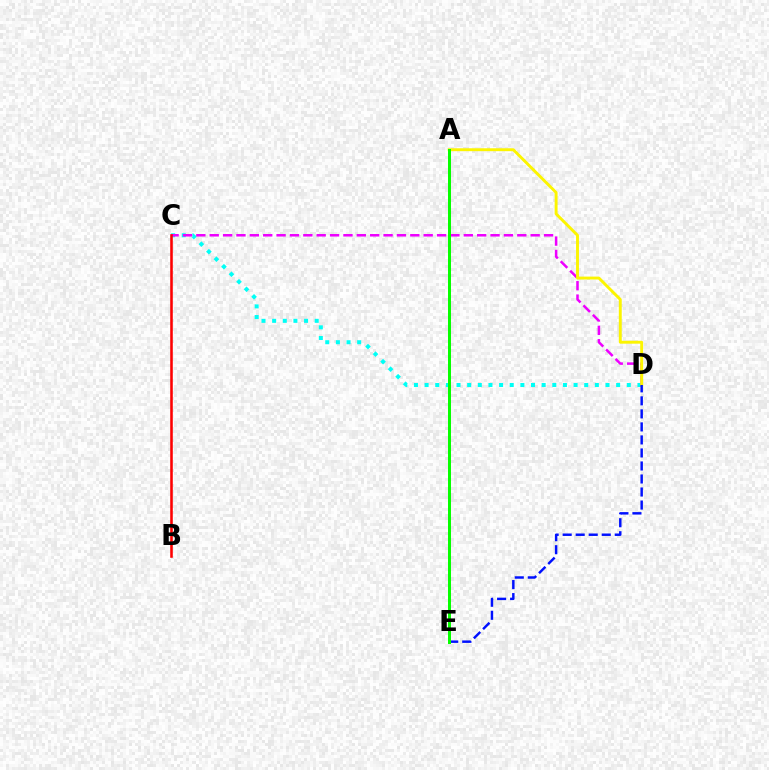{('C', 'D'): [{'color': '#00fff6', 'line_style': 'dotted', 'thickness': 2.89}, {'color': '#ee00ff', 'line_style': 'dashed', 'thickness': 1.82}], ('A', 'D'): [{'color': '#fcf500', 'line_style': 'solid', 'thickness': 2.1}], ('D', 'E'): [{'color': '#0010ff', 'line_style': 'dashed', 'thickness': 1.77}], ('B', 'C'): [{'color': '#ff0000', 'line_style': 'solid', 'thickness': 1.85}], ('A', 'E'): [{'color': '#08ff00', 'line_style': 'solid', 'thickness': 2.16}]}